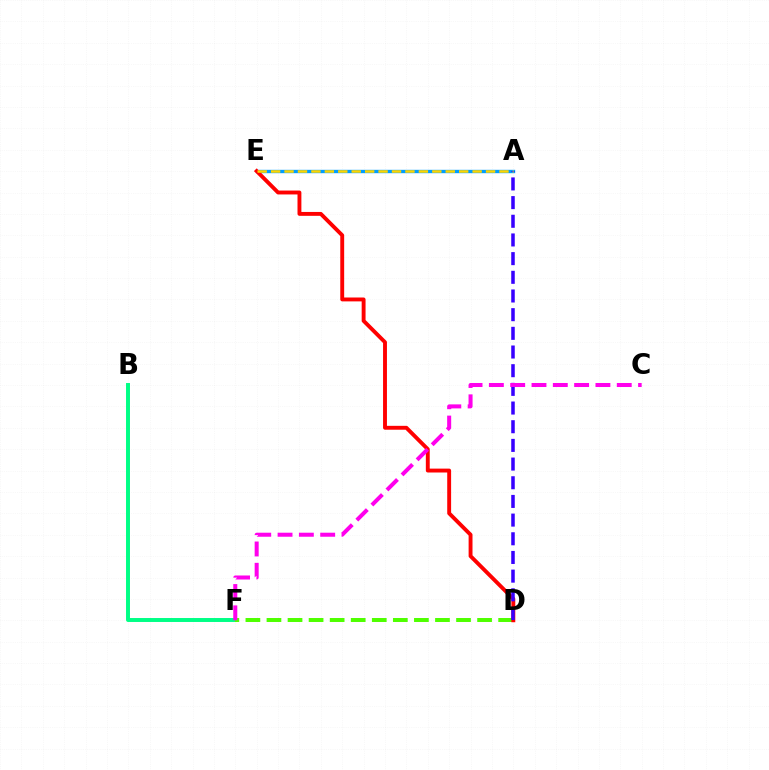{('A', 'E'): [{'color': '#009eff', 'line_style': 'solid', 'thickness': 2.42}, {'color': '#ffd500', 'line_style': 'dashed', 'thickness': 1.82}], ('B', 'F'): [{'color': '#00ff86', 'line_style': 'solid', 'thickness': 2.84}], ('D', 'F'): [{'color': '#4fff00', 'line_style': 'dashed', 'thickness': 2.86}], ('D', 'E'): [{'color': '#ff0000', 'line_style': 'solid', 'thickness': 2.8}], ('A', 'D'): [{'color': '#3700ff', 'line_style': 'dashed', 'thickness': 2.54}], ('C', 'F'): [{'color': '#ff00ed', 'line_style': 'dashed', 'thickness': 2.9}]}